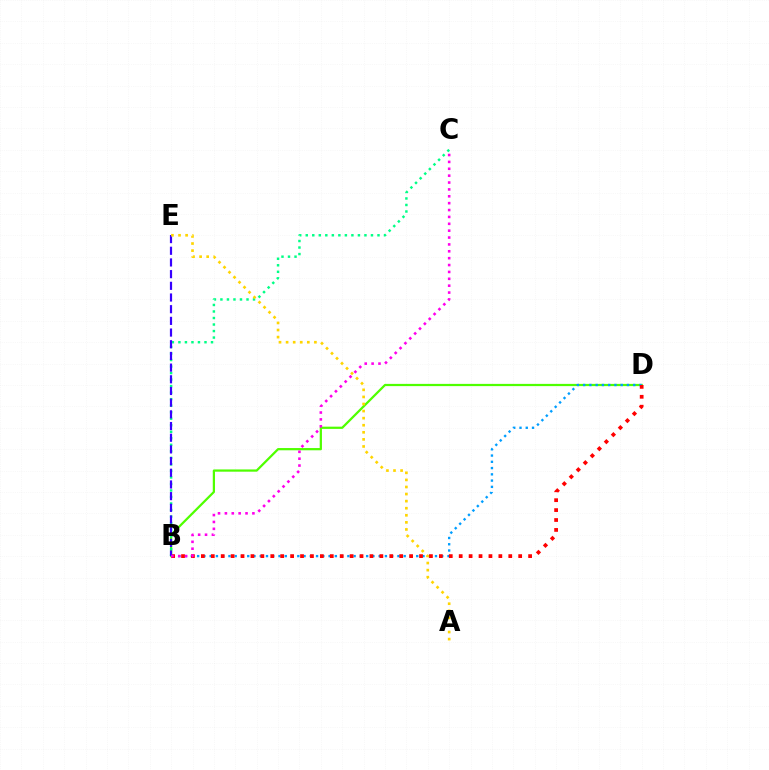{('B', 'D'): [{'color': '#4fff00', 'line_style': 'solid', 'thickness': 1.61}, {'color': '#009eff', 'line_style': 'dotted', 'thickness': 1.7}, {'color': '#ff0000', 'line_style': 'dotted', 'thickness': 2.69}], ('B', 'C'): [{'color': '#00ff86', 'line_style': 'dotted', 'thickness': 1.77}, {'color': '#ff00ed', 'line_style': 'dotted', 'thickness': 1.87}], ('B', 'E'): [{'color': '#3700ff', 'line_style': 'dashed', 'thickness': 1.59}], ('A', 'E'): [{'color': '#ffd500', 'line_style': 'dotted', 'thickness': 1.92}]}